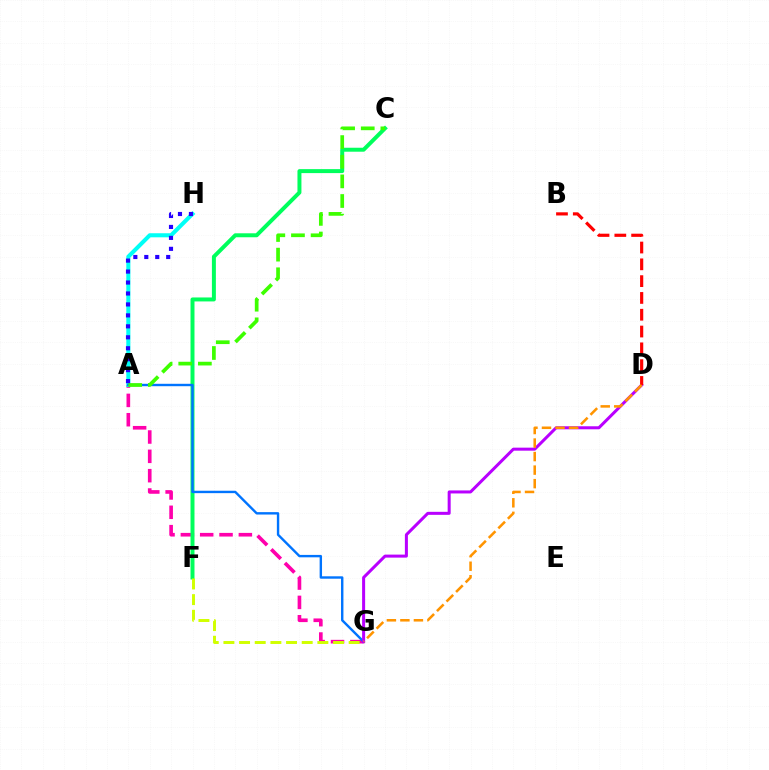{('A', 'G'): [{'color': '#ff00ac', 'line_style': 'dashed', 'thickness': 2.63}, {'color': '#0074ff', 'line_style': 'solid', 'thickness': 1.73}], ('C', 'F'): [{'color': '#00ff5c', 'line_style': 'solid', 'thickness': 2.86}], ('A', 'H'): [{'color': '#00fff6', 'line_style': 'solid', 'thickness': 2.93}, {'color': '#2500ff', 'line_style': 'dotted', 'thickness': 2.98}], ('A', 'C'): [{'color': '#3dff00', 'line_style': 'dashed', 'thickness': 2.67}], ('F', 'G'): [{'color': '#d1ff00', 'line_style': 'dashed', 'thickness': 2.13}], ('D', 'G'): [{'color': '#b900ff', 'line_style': 'solid', 'thickness': 2.18}, {'color': '#ff9400', 'line_style': 'dashed', 'thickness': 1.84}], ('B', 'D'): [{'color': '#ff0000', 'line_style': 'dashed', 'thickness': 2.28}]}